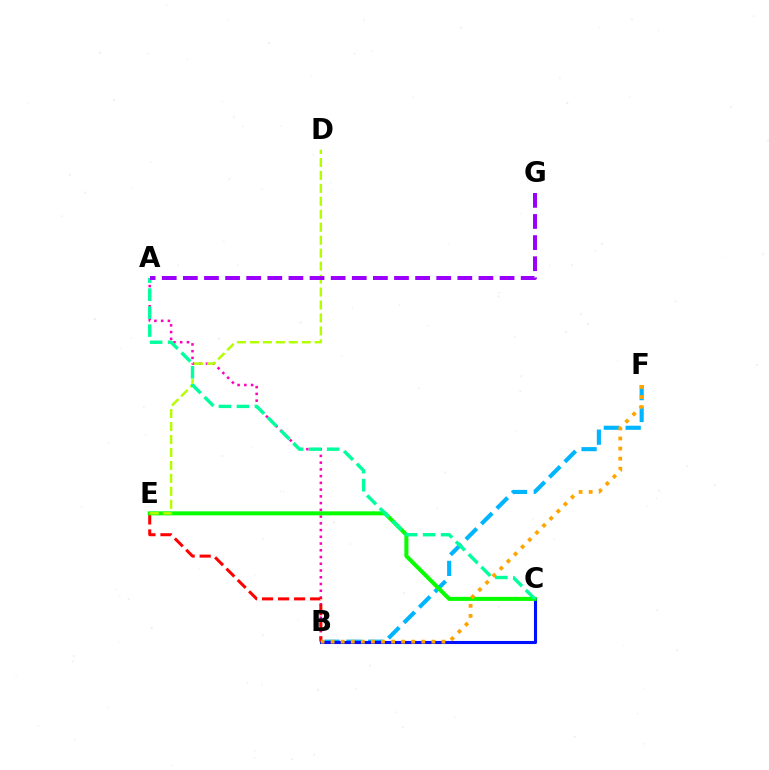{('B', 'F'): [{'color': '#00b5ff', 'line_style': 'dashed', 'thickness': 2.97}, {'color': '#ffa500', 'line_style': 'dotted', 'thickness': 2.74}], ('A', 'B'): [{'color': '#ff00bd', 'line_style': 'dotted', 'thickness': 1.83}], ('B', 'C'): [{'color': '#0010ff', 'line_style': 'solid', 'thickness': 2.22}], ('B', 'E'): [{'color': '#ff0000', 'line_style': 'dashed', 'thickness': 2.18}], ('C', 'E'): [{'color': '#08ff00', 'line_style': 'solid', 'thickness': 2.9}], ('D', 'E'): [{'color': '#b3ff00', 'line_style': 'dashed', 'thickness': 1.76}], ('A', 'C'): [{'color': '#00ff9d', 'line_style': 'dashed', 'thickness': 2.44}], ('A', 'G'): [{'color': '#9b00ff', 'line_style': 'dashed', 'thickness': 2.87}]}